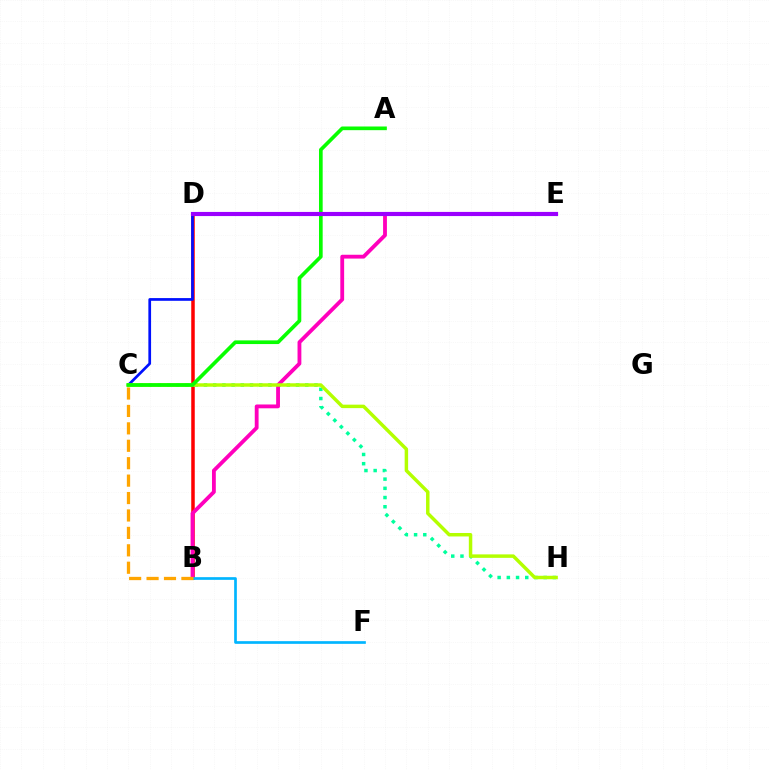{('B', 'D'): [{'color': '#ff0000', 'line_style': 'solid', 'thickness': 2.53}], ('C', 'H'): [{'color': '#00ff9d', 'line_style': 'dotted', 'thickness': 2.5}, {'color': '#b3ff00', 'line_style': 'solid', 'thickness': 2.5}], ('C', 'D'): [{'color': '#0010ff', 'line_style': 'solid', 'thickness': 1.95}], ('B', 'E'): [{'color': '#ff00bd', 'line_style': 'solid', 'thickness': 2.75}], ('A', 'C'): [{'color': '#08ff00', 'line_style': 'solid', 'thickness': 2.64}], ('D', 'E'): [{'color': '#9b00ff', 'line_style': 'solid', 'thickness': 2.98}], ('B', 'F'): [{'color': '#00b5ff', 'line_style': 'solid', 'thickness': 1.93}], ('B', 'C'): [{'color': '#ffa500', 'line_style': 'dashed', 'thickness': 2.37}]}